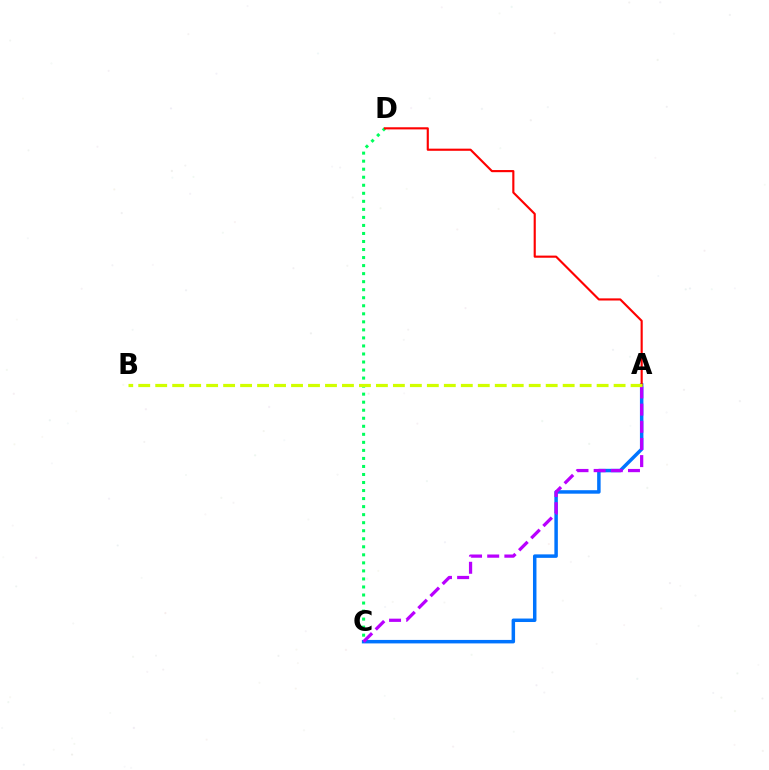{('C', 'D'): [{'color': '#00ff5c', 'line_style': 'dotted', 'thickness': 2.18}], ('A', 'C'): [{'color': '#0074ff', 'line_style': 'solid', 'thickness': 2.51}, {'color': '#b900ff', 'line_style': 'dashed', 'thickness': 2.33}], ('A', 'D'): [{'color': '#ff0000', 'line_style': 'solid', 'thickness': 1.54}], ('A', 'B'): [{'color': '#d1ff00', 'line_style': 'dashed', 'thickness': 2.31}]}